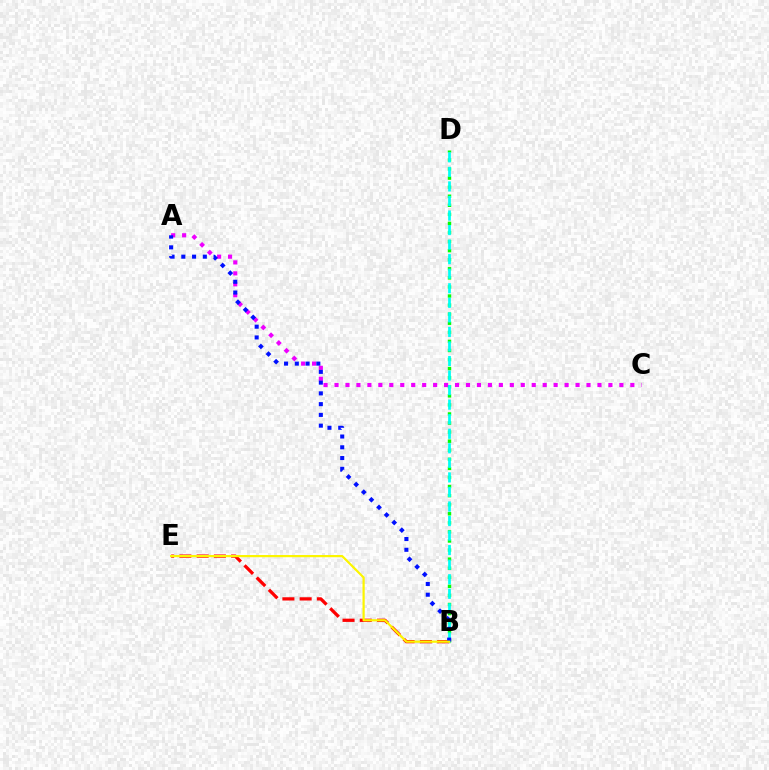{('B', 'E'): [{'color': '#ff0000', 'line_style': 'dashed', 'thickness': 2.34}, {'color': '#fcf500', 'line_style': 'solid', 'thickness': 1.59}], ('B', 'D'): [{'color': '#08ff00', 'line_style': 'dotted', 'thickness': 2.47}, {'color': '#00fff6', 'line_style': 'dashed', 'thickness': 1.98}], ('A', 'C'): [{'color': '#ee00ff', 'line_style': 'dotted', 'thickness': 2.98}], ('A', 'B'): [{'color': '#0010ff', 'line_style': 'dotted', 'thickness': 2.92}]}